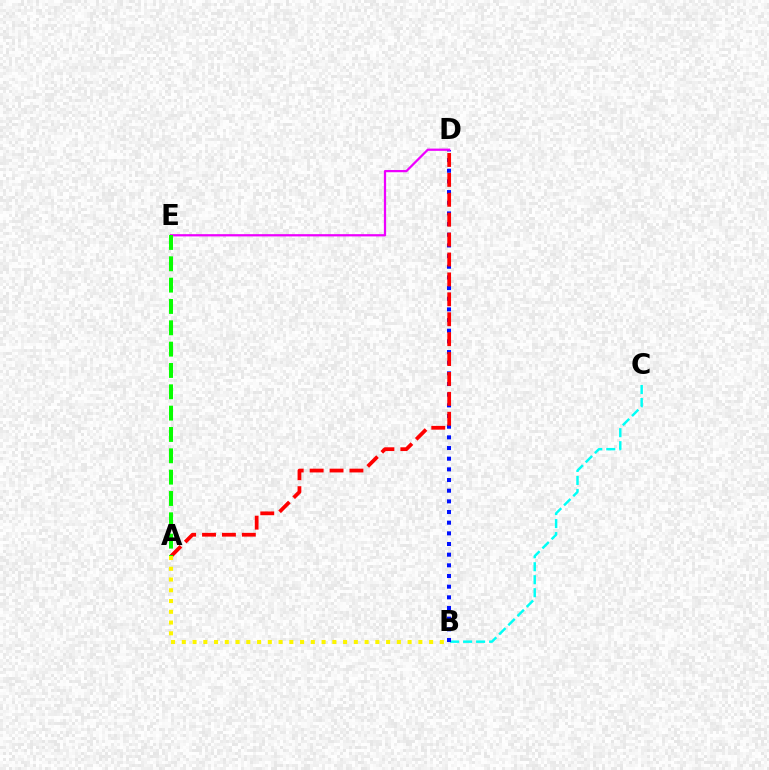{('B', 'C'): [{'color': '#00fff6', 'line_style': 'dashed', 'thickness': 1.77}], ('B', 'D'): [{'color': '#0010ff', 'line_style': 'dotted', 'thickness': 2.9}], ('D', 'E'): [{'color': '#ee00ff', 'line_style': 'solid', 'thickness': 1.62}], ('A', 'D'): [{'color': '#ff0000', 'line_style': 'dashed', 'thickness': 2.7}], ('A', 'B'): [{'color': '#fcf500', 'line_style': 'dotted', 'thickness': 2.92}], ('A', 'E'): [{'color': '#08ff00', 'line_style': 'dashed', 'thickness': 2.9}]}